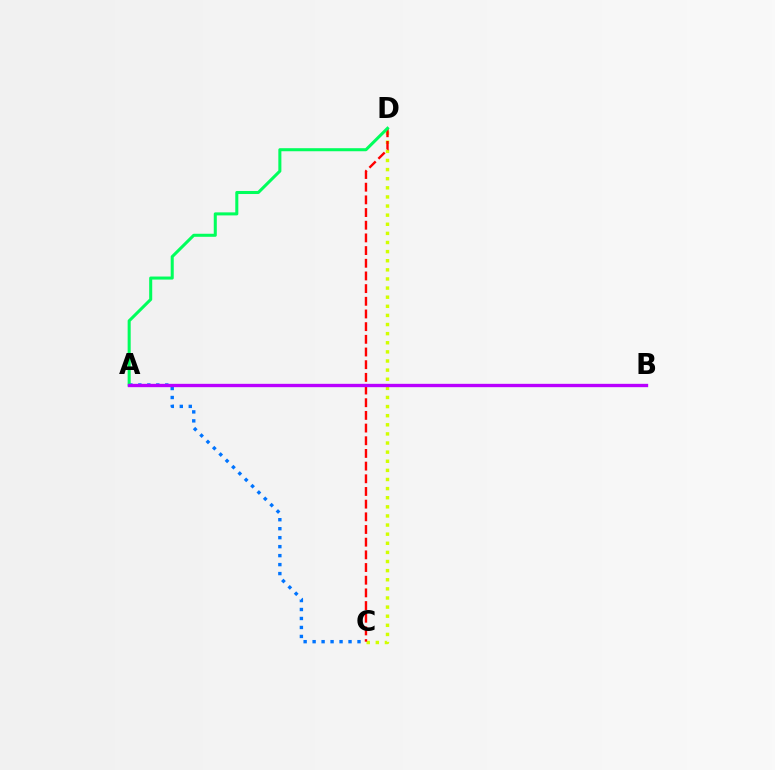{('C', 'D'): [{'color': '#d1ff00', 'line_style': 'dotted', 'thickness': 2.48}, {'color': '#ff0000', 'line_style': 'dashed', 'thickness': 1.72}], ('A', 'C'): [{'color': '#0074ff', 'line_style': 'dotted', 'thickness': 2.44}], ('A', 'D'): [{'color': '#00ff5c', 'line_style': 'solid', 'thickness': 2.19}], ('A', 'B'): [{'color': '#b900ff', 'line_style': 'solid', 'thickness': 2.41}]}